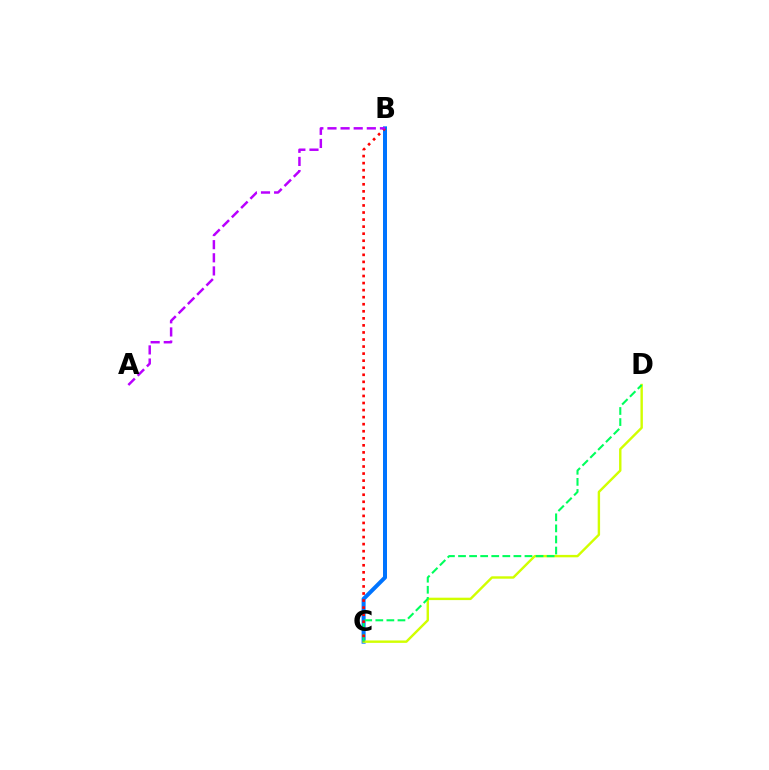{('B', 'C'): [{'color': '#0074ff', 'line_style': 'solid', 'thickness': 2.88}, {'color': '#ff0000', 'line_style': 'dotted', 'thickness': 1.92}], ('C', 'D'): [{'color': '#d1ff00', 'line_style': 'solid', 'thickness': 1.73}, {'color': '#00ff5c', 'line_style': 'dashed', 'thickness': 1.5}], ('A', 'B'): [{'color': '#b900ff', 'line_style': 'dashed', 'thickness': 1.78}]}